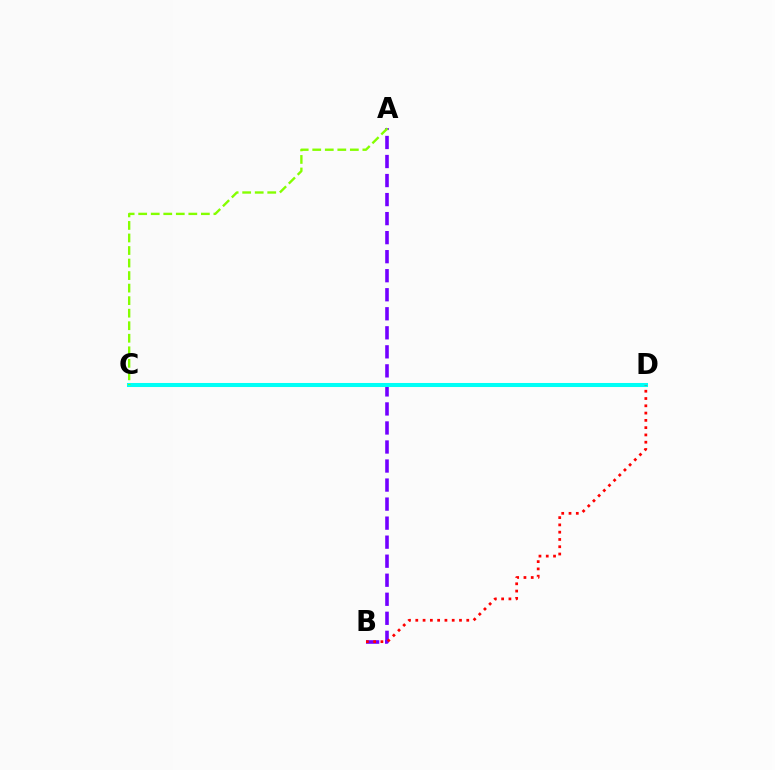{('A', 'B'): [{'color': '#7200ff', 'line_style': 'dashed', 'thickness': 2.59}], ('C', 'D'): [{'color': '#00fff6', 'line_style': 'solid', 'thickness': 2.91}], ('A', 'C'): [{'color': '#84ff00', 'line_style': 'dashed', 'thickness': 1.7}], ('B', 'D'): [{'color': '#ff0000', 'line_style': 'dotted', 'thickness': 1.98}]}